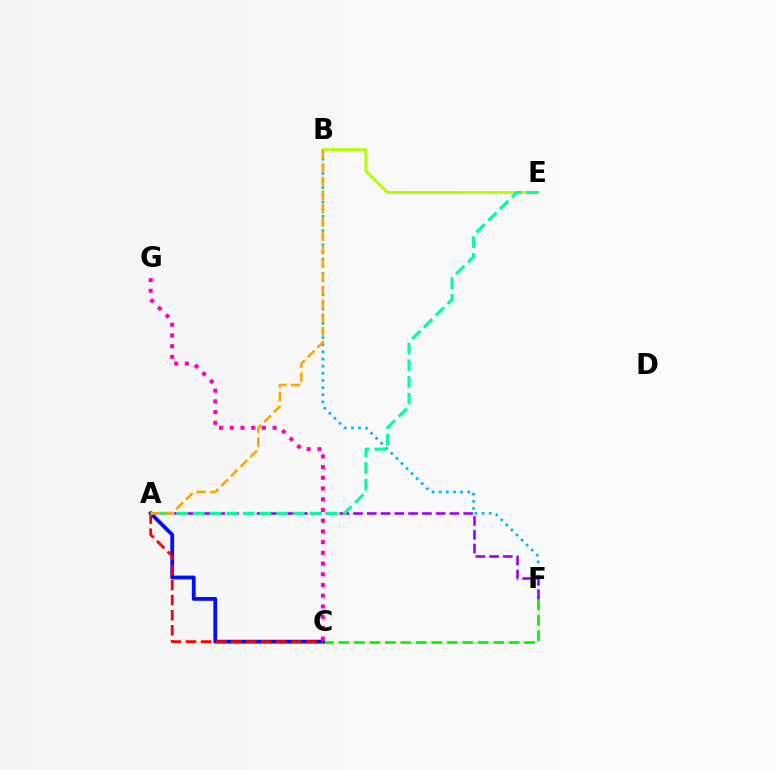{('C', 'F'): [{'color': '#08ff00', 'line_style': 'dashed', 'thickness': 2.1}], ('A', 'C'): [{'color': '#0010ff', 'line_style': 'solid', 'thickness': 2.75}, {'color': '#ff0000', 'line_style': 'dashed', 'thickness': 2.05}], ('B', 'F'): [{'color': '#00b5ff', 'line_style': 'dotted', 'thickness': 1.94}], ('A', 'F'): [{'color': '#9b00ff', 'line_style': 'dashed', 'thickness': 1.87}], ('B', 'E'): [{'color': '#b3ff00', 'line_style': 'solid', 'thickness': 2.13}], ('A', 'E'): [{'color': '#00ff9d', 'line_style': 'dashed', 'thickness': 2.26}], ('A', 'B'): [{'color': '#ffa500', 'line_style': 'dashed', 'thickness': 1.85}], ('C', 'G'): [{'color': '#ff00bd', 'line_style': 'dotted', 'thickness': 2.91}]}